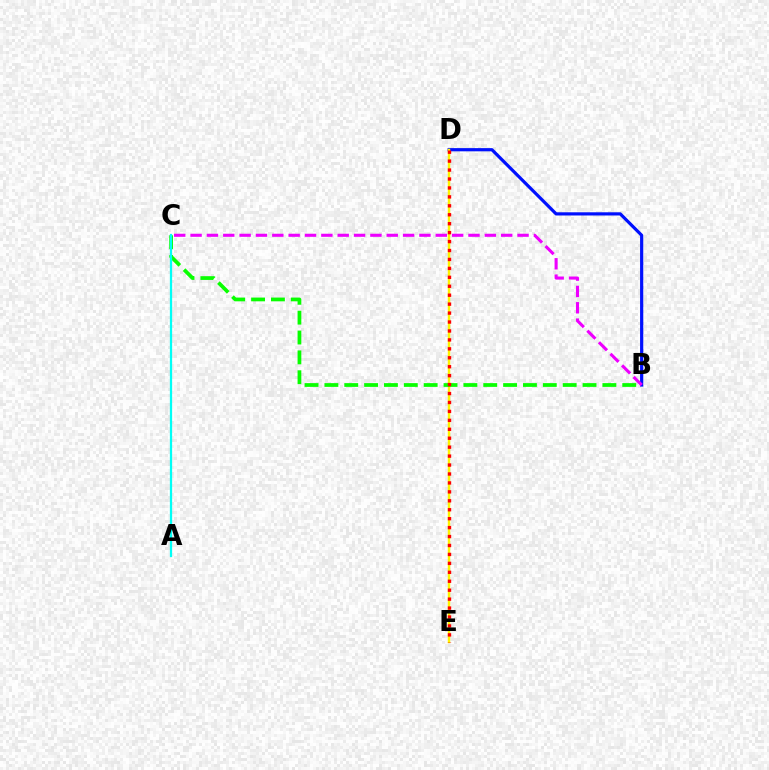{('B', 'D'): [{'color': '#0010ff', 'line_style': 'solid', 'thickness': 2.3}], ('D', 'E'): [{'color': '#fcf500', 'line_style': 'solid', 'thickness': 1.75}, {'color': '#ff0000', 'line_style': 'dotted', 'thickness': 2.43}], ('B', 'C'): [{'color': '#08ff00', 'line_style': 'dashed', 'thickness': 2.7}, {'color': '#ee00ff', 'line_style': 'dashed', 'thickness': 2.22}], ('A', 'C'): [{'color': '#00fff6', 'line_style': 'solid', 'thickness': 1.63}]}